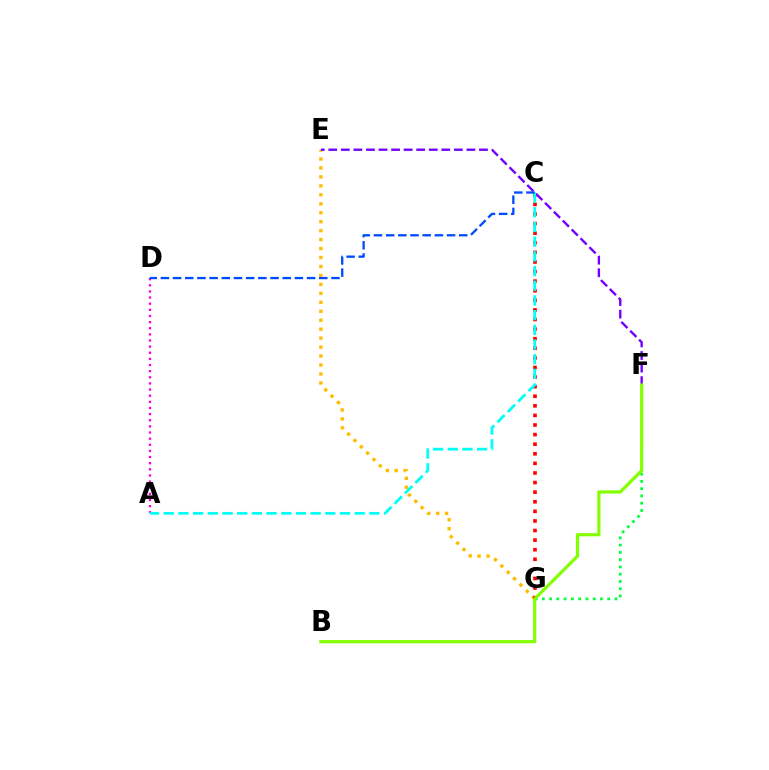{('E', 'G'): [{'color': '#ffbd00', 'line_style': 'dotted', 'thickness': 2.43}], ('F', 'G'): [{'color': '#00ff39', 'line_style': 'dotted', 'thickness': 1.97}], ('C', 'G'): [{'color': '#ff0000', 'line_style': 'dotted', 'thickness': 2.61}], ('A', 'D'): [{'color': '#ff00cf', 'line_style': 'dotted', 'thickness': 1.67}], ('E', 'F'): [{'color': '#7200ff', 'line_style': 'dashed', 'thickness': 1.71}], ('A', 'C'): [{'color': '#00fff6', 'line_style': 'dashed', 'thickness': 2.0}], ('C', 'D'): [{'color': '#004bff', 'line_style': 'dashed', 'thickness': 1.66}], ('B', 'F'): [{'color': '#84ff00', 'line_style': 'solid', 'thickness': 2.3}]}